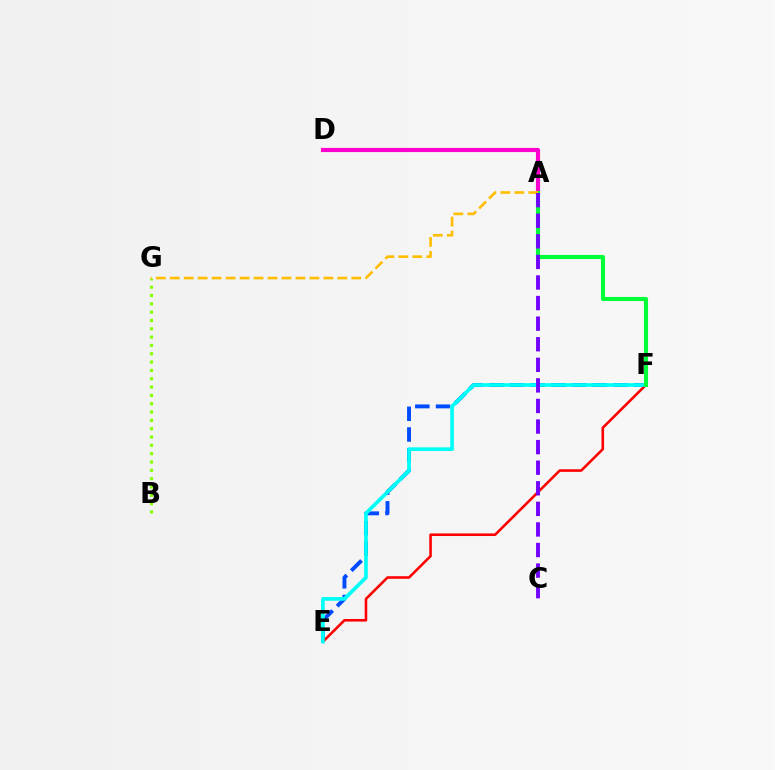{('A', 'D'): [{'color': '#ff00cf', 'line_style': 'solid', 'thickness': 2.98}], ('E', 'F'): [{'color': '#004bff', 'line_style': 'dashed', 'thickness': 2.81}, {'color': '#ff0000', 'line_style': 'solid', 'thickness': 1.86}, {'color': '#00fff6', 'line_style': 'solid', 'thickness': 2.64}], ('B', 'G'): [{'color': '#84ff00', 'line_style': 'dotted', 'thickness': 2.26}], ('A', 'F'): [{'color': '#00ff39', 'line_style': 'solid', 'thickness': 2.96}], ('A', 'G'): [{'color': '#ffbd00', 'line_style': 'dashed', 'thickness': 1.9}], ('A', 'C'): [{'color': '#7200ff', 'line_style': 'dashed', 'thickness': 2.8}]}